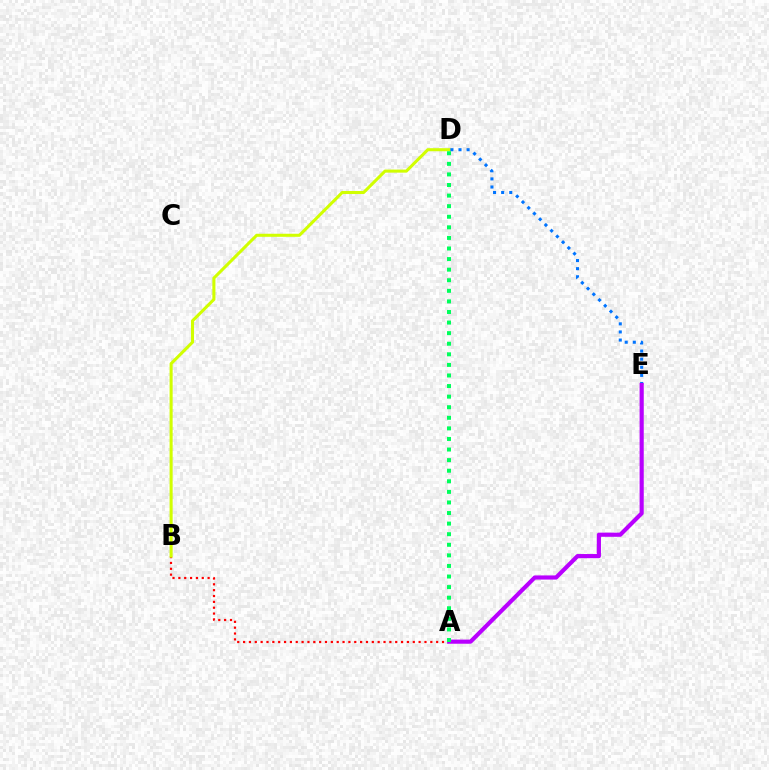{('A', 'B'): [{'color': '#ff0000', 'line_style': 'dotted', 'thickness': 1.59}], ('B', 'D'): [{'color': '#d1ff00', 'line_style': 'solid', 'thickness': 2.2}], ('D', 'E'): [{'color': '#0074ff', 'line_style': 'dotted', 'thickness': 2.2}], ('A', 'E'): [{'color': '#b900ff', 'line_style': 'solid', 'thickness': 2.99}], ('A', 'D'): [{'color': '#00ff5c', 'line_style': 'dotted', 'thickness': 2.87}]}